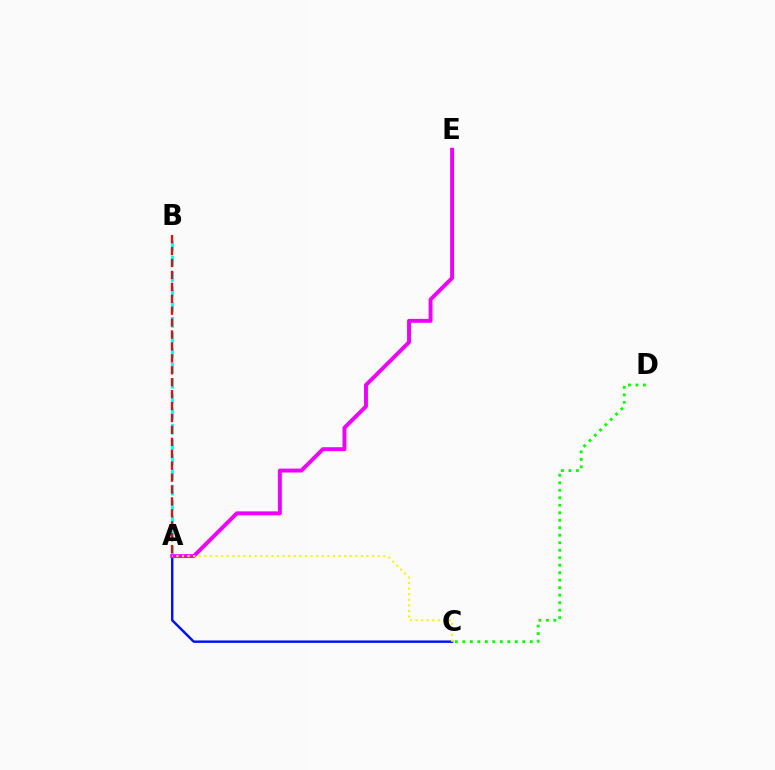{('A', 'C'): [{'color': '#0010ff', 'line_style': 'solid', 'thickness': 1.75}, {'color': '#fcf500', 'line_style': 'dotted', 'thickness': 1.52}], ('A', 'B'): [{'color': '#00fff6', 'line_style': 'dashed', 'thickness': 2.07}, {'color': '#ff0000', 'line_style': 'dashed', 'thickness': 1.62}], ('A', 'E'): [{'color': '#ee00ff', 'line_style': 'solid', 'thickness': 2.82}], ('C', 'D'): [{'color': '#08ff00', 'line_style': 'dotted', 'thickness': 2.04}]}